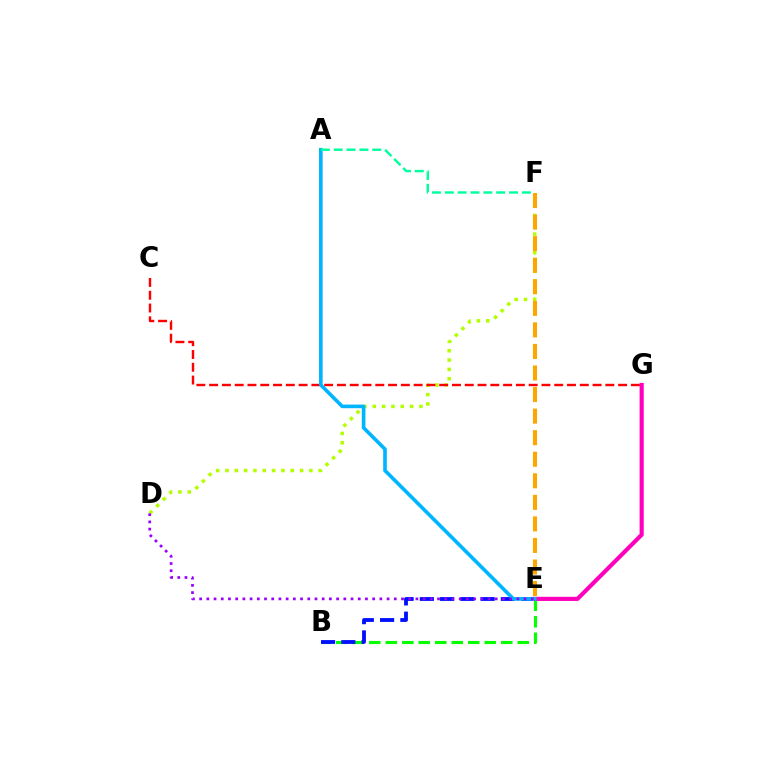{('D', 'F'): [{'color': '#b3ff00', 'line_style': 'dotted', 'thickness': 2.53}], ('C', 'G'): [{'color': '#ff0000', 'line_style': 'dashed', 'thickness': 1.74}], ('B', 'E'): [{'color': '#08ff00', 'line_style': 'dashed', 'thickness': 2.24}, {'color': '#0010ff', 'line_style': 'dashed', 'thickness': 2.75}], ('E', 'G'): [{'color': '#ff00bd', 'line_style': 'solid', 'thickness': 2.98}], ('A', 'E'): [{'color': '#00b5ff', 'line_style': 'solid', 'thickness': 2.61}], ('D', 'E'): [{'color': '#9b00ff', 'line_style': 'dotted', 'thickness': 1.96}], ('A', 'F'): [{'color': '#00ff9d', 'line_style': 'dashed', 'thickness': 1.75}], ('E', 'F'): [{'color': '#ffa500', 'line_style': 'dashed', 'thickness': 2.93}]}